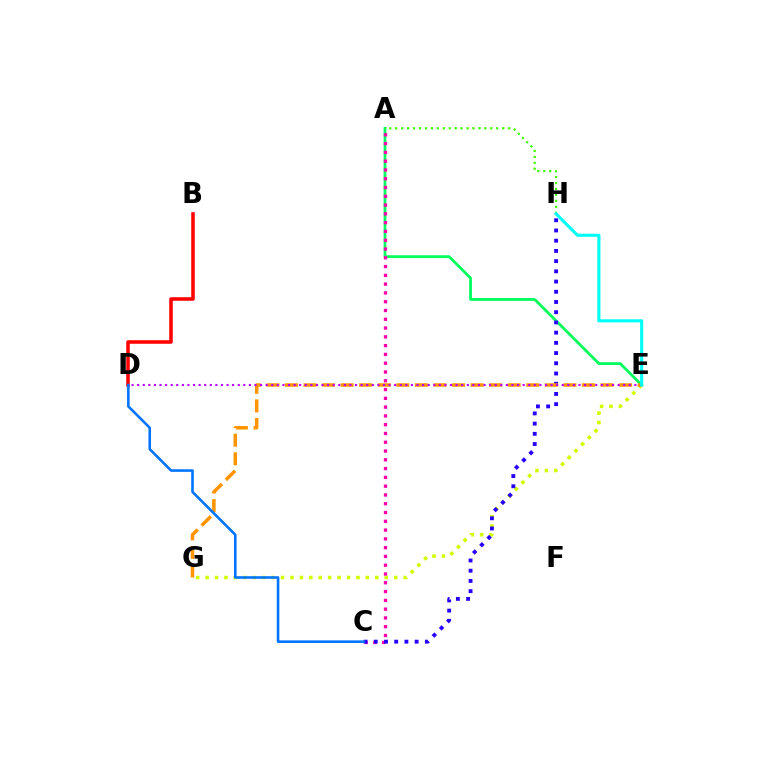{('E', 'G'): [{'color': '#d1ff00', 'line_style': 'dotted', 'thickness': 2.56}, {'color': '#ff9400', 'line_style': 'dashed', 'thickness': 2.52}], ('A', 'E'): [{'color': '#00ff5c', 'line_style': 'solid', 'thickness': 2.0}], ('A', 'C'): [{'color': '#ff00ac', 'line_style': 'dotted', 'thickness': 2.39}], ('C', 'H'): [{'color': '#2500ff', 'line_style': 'dotted', 'thickness': 2.78}], ('A', 'H'): [{'color': '#3dff00', 'line_style': 'dotted', 'thickness': 1.61}], ('B', 'D'): [{'color': '#ff0000', 'line_style': 'solid', 'thickness': 2.55}], ('D', 'E'): [{'color': '#b900ff', 'line_style': 'dotted', 'thickness': 1.52}], ('C', 'D'): [{'color': '#0074ff', 'line_style': 'solid', 'thickness': 1.86}], ('E', 'H'): [{'color': '#00fff6', 'line_style': 'solid', 'thickness': 2.23}]}